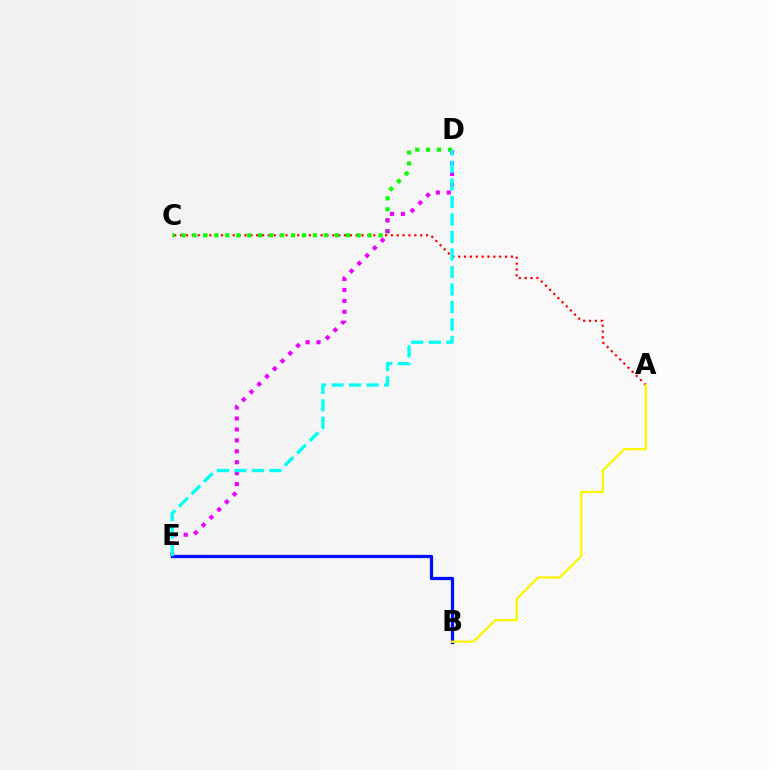{('B', 'E'): [{'color': '#0010ff', 'line_style': 'solid', 'thickness': 2.34}], ('A', 'C'): [{'color': '#ff0000', 'line_style': 'dotted', 'thickness': 1.59}], ('C', 'D'): [{'color': '#08ff00', 'line_style': 'dotted', 'thickness': 2.98}], ('A', 'B'): [{'color': '#fcf500', 'line_style': 'solid', 'thickness': 1.6}], ('D', 'E'): [{'color': '#ee00ff', 'line_style': 'dotted', 'thickness': 2.97}, {'color': '#00fff6', 'line_style': 'dashed', 'thickness': 2.38}]}